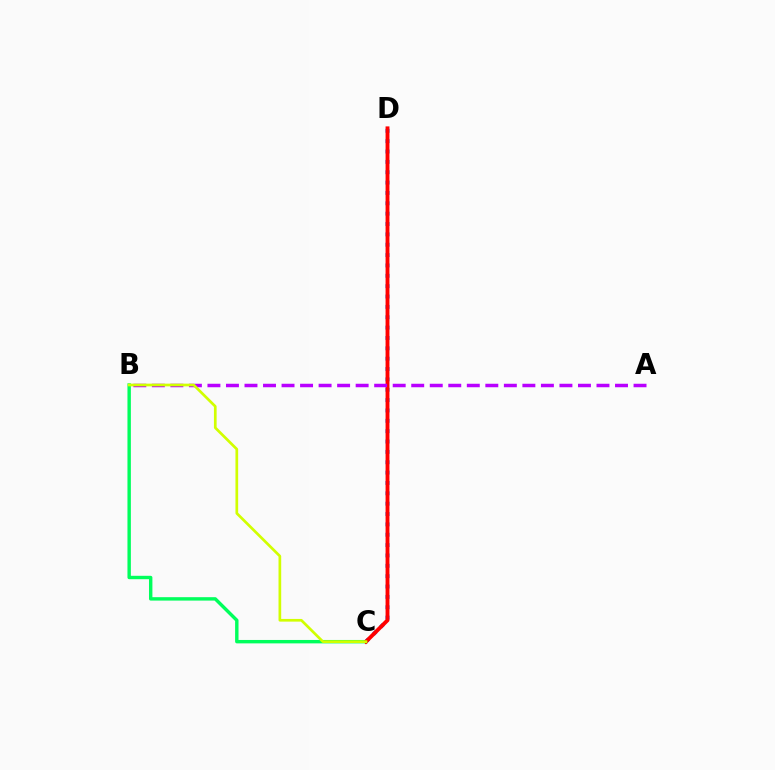{('B', 'C'): [{'color': '#00ff5c', 'line_style': 'solid', 'thickness': 2.45}, {'color': '#d1ff00', 'line_style': 'solid', 'thickness': 1.94}], ('C', 'D'): [{'color': '#0074ff', 'line_style': 'dotted', 'thickness': 2.81}, {'color': '#ff0000', 'line_style': 'solid', 'thickness': 2.78}], ('A', 'B'): [{'color': '#b900ff', 'line_style': 'dashed', 'thickness': 2.52}]}